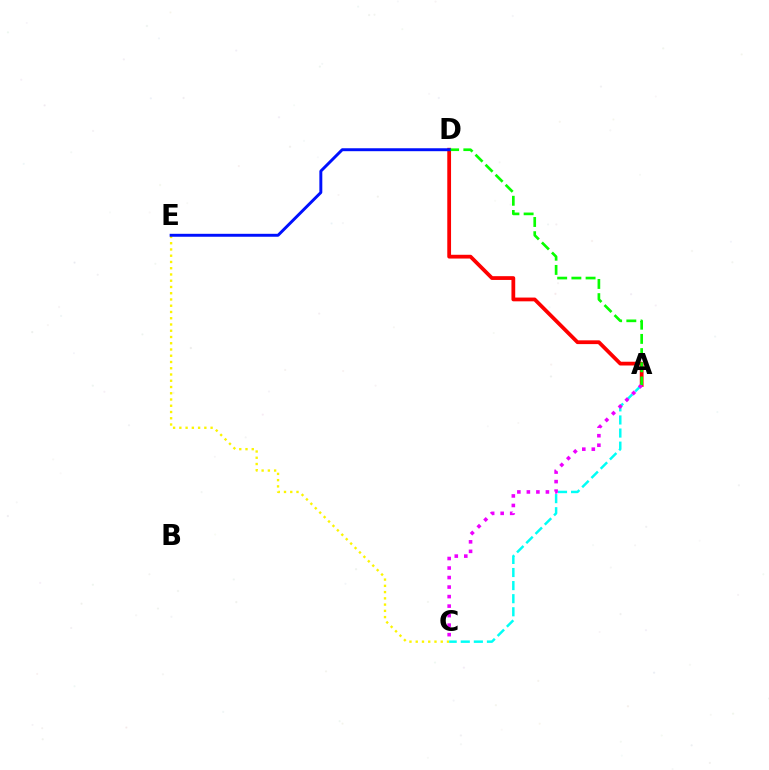{('C', 'E'): [{'color': '#fcf500', 'line_style': 'dotted', 'thickness': 1.7}], ('A', 'D'): [{'color': '#ff0000', 'line_style': 'solid', 'thickness': 2.71}, {'color': '#08ff00', 'line_style': 'dashed', 'thickness': 1.93}], ('A', 'C'): [{'color': '#00fff6', 'line_style': 'dashed', 'thickness': 1.78}, {'color': '#ee00ff', 'line_style': 'dotted', 'thickness': 2.59}], ('D', 'E'): [{'color': '#0010ff', 'line_style': 'solid', 'thickness': 2.12}]}